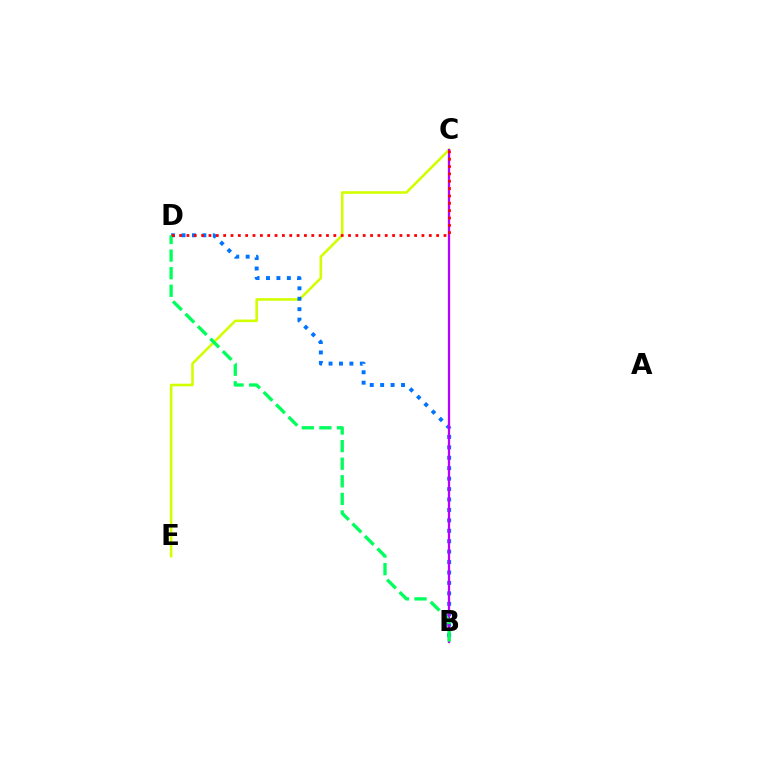{('C', 'E'): [{'color': '#d1ff00', 'line_style': 'solid', 'thickness': 1.87}], ('B', 'D'): [{'color': '#0074ff', 'line_style': 'dotted', 'thickness': 2.83}, {'color': '#00ff5c', 'line_style': 'dashed', 'thickness': 2.39}], ('B', 'C'): [{'color': '#b900ff', 'line_style': 'solid', 'thickness': 1.63}], ('C', 'D'): [{'color': '#ff0000', 'line_style': 'dotted', 'thickness': 2.0}]}